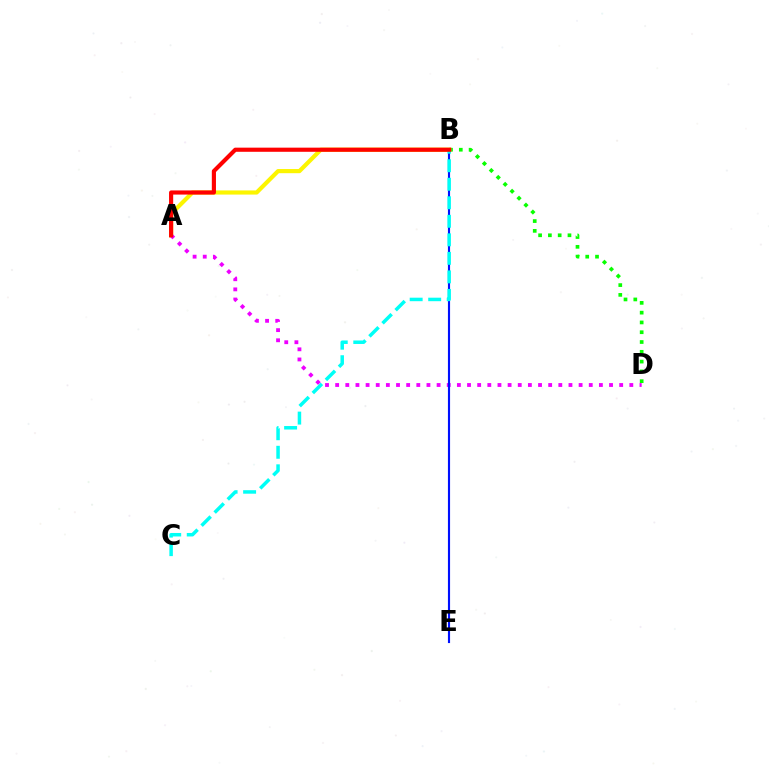{('B', 'D'): [{'color': '#08ff00', 'line_style': 'dotted', 'thickness': 2.66}], ('A', 'B'): [{'color': '#fcf500', 'line_style': 'solid', 'thickness': 2.99}, {'color': '#ff0000', 'line_style': 'solid', 'thickness': 2.98}], ('A', 'D'): [{'color': '#ee00ff', 'line_style': 'dotted', 'thickness': 2.76}], ('B', 'E'): [{'color': '#0010ff', 'line_style': 'solid', 'thickness': 1.54}], ('B', 'C'): [{'color': '#00fff6', 'line_style': 'dashed', 'thickness': 2.52}]}